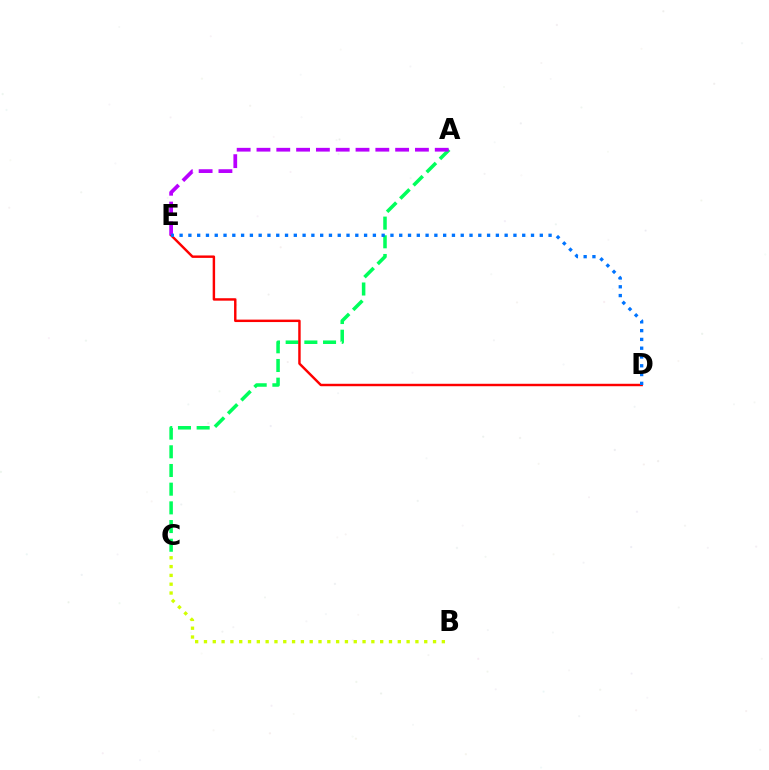{('A', 'C'): [{'color': '#00ff5c', 'line_style': 'dashed', 'thickness': 2.54}], ('D', 'E'): [{'color': '#ff0000', 'line_style': 'solid', 'thickness': 1.76}, {'color': '#0074ff', 'line_style': 'dotted', 'thickness': 2.39}], ('B', 'C'): [{'color': '#d1ff00', 'line_style': 'dotted', 'thickness': 2.39}], ('A', 'E'): [{'color': '#b900ff', 'line_style': 'dashed', 'thickness': 2.69}]}